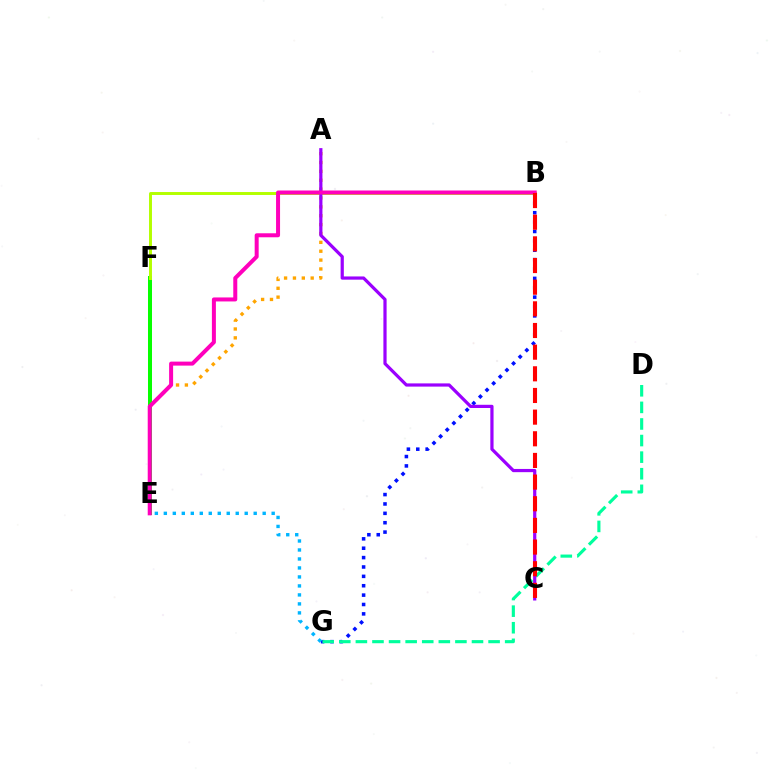{('A', 'E'): [{'color': '#ffa500', 'line_style': 'dotted', 'thickness': 2.41}], ('B', 'G'): [{'color': '#0010ff', 'line_style': 'dotted', 'thickness': 2.55}], ('E', 'F'): [{'color': '#08ff00', 'line_style': 'solid', 'thickness': 2.88}], ('B', 'F'): [{'color': '#b3ff00', 'line_style': 'solid', 'thickness': 2.12}], ('D', 'G'): [{'color': '#00ff9d', 'line_style': 'dashed', 'thickness': 2.25}], ('A', 'C'): [{'color': '#9b00ff', 'line_style': 'solid', 'thickness': 2.31}], ('B', 'E'): [{'color': '#ff00bd', 'line_style': 'solid', 'thickness': 2.88}], ('E', 'G'): [{'color': '#00b5ff', 'line_style': 'dotted', 'thickness': 2.44}], ('B', 'C'): [{'color': '#ff0000', 'line_style': 'dashed', 'thickness': 2.94}]}